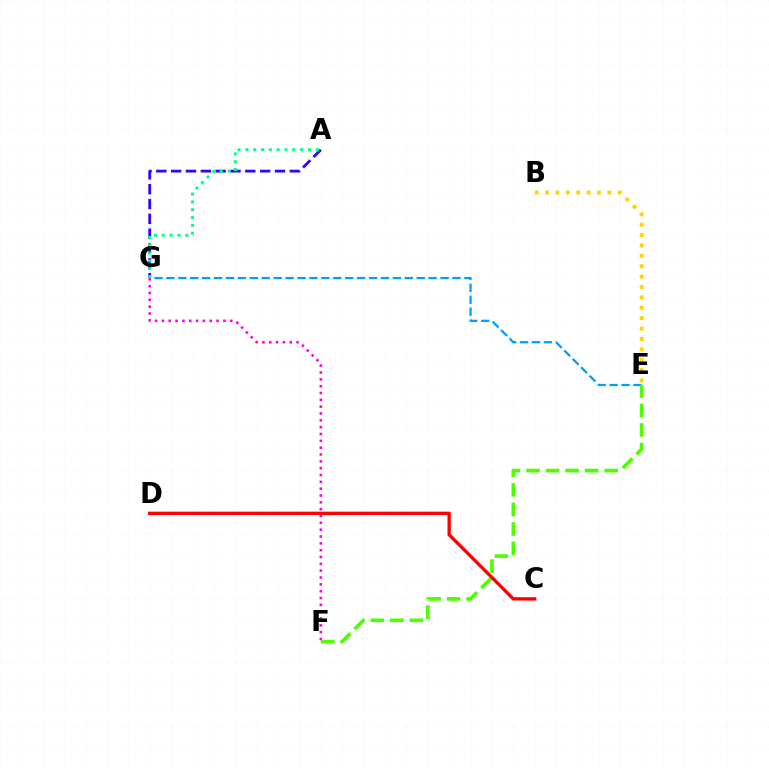{('A', 'G'): [{'color': '#3700ff', 'line_style': 'dashed', 'thickness': 2.02}, {'color': '#00ff86', 'line_style': 'dotted', 'thickness': 2.13}], ('E', 'G'): [{'color': '#009eff', 'line_style': 'dashed', 'thickness': 1.62}], ('F', 'G'): [{'color': '#ff00ed', 'line_style': 'dotted', 'thickness': 1.86}], ('B', 'E'): [{'color': '#ffd500', 'line_style': 'dotted', 'thickness': 2.82}], ('E', 'F'): [{'color': '#4fff00', 'line_style': 'dashed', 'thickness': 2.65}], ('C', 'D'): [{'color': '#ff0000', 'line_style': 'solid', 'thickness': 2.4}]}